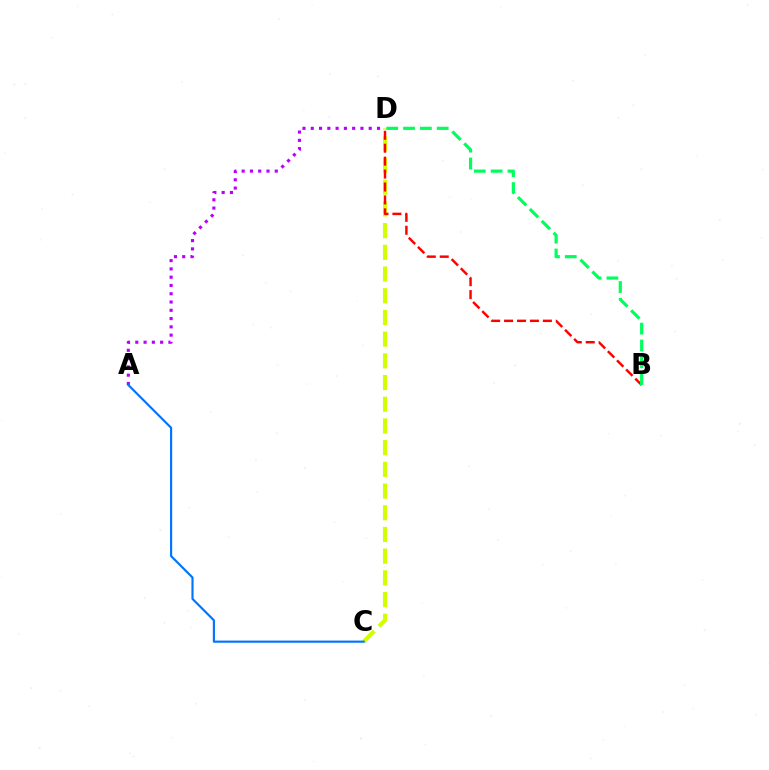{('C', 'D'): [{'color': '#d1ff00', 'line_style': 'dashed', 'thickness': 2.95}], ('A', 'D'): [{'color': '#b900ff', 'line_style': 'dotted', 'thickness': 2.25}], ('A', 'C'): [{'color': '#0074ff', 'line_style': 'solid', 'thickness': 1.55}], ('B', 'D'): [{'color': '#ff0000', 'line_style': 'dashed', 'thickness': 1.76}, {'color': '#00ff5c', 'line_style': 'dashed', 'thickness': 2.29}]}